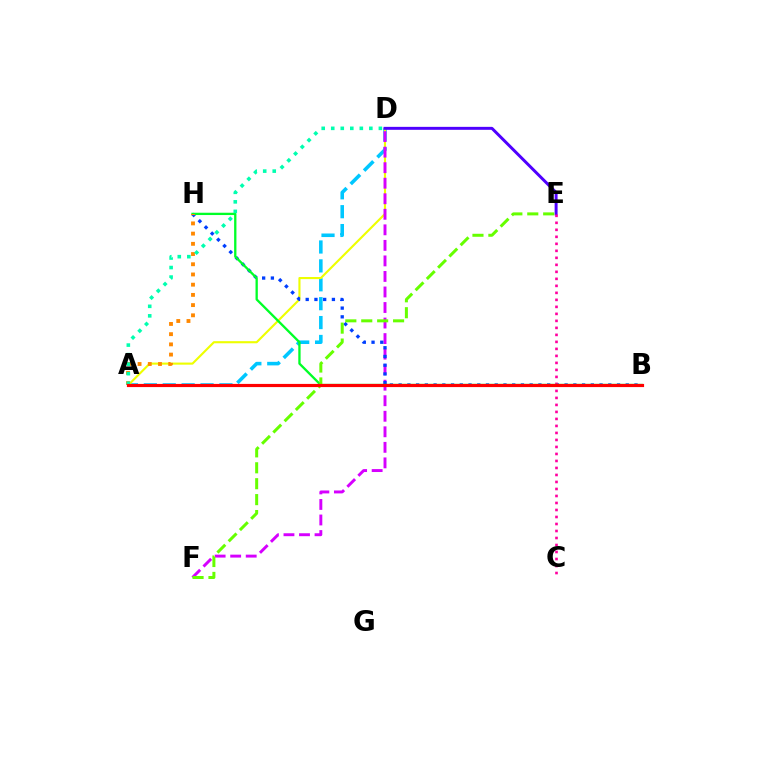{('A', 'D'): [{'color': '#00c7ff', 'line_style': 'dashed', 'thickness': 2.57}, {'color': '#eeff00', 'line_style': 'solid', 'thickness': 1.53}, {'color': '#00ffaf', 'line_style': 'dotted', 'thickness': 2.59}], ('D', 'F'): [{'color': '#d600ff', 'line_style': 'dashed', 'thickness': 2.11}], ('D', 'E'): [{'color': '#4f00ff', 'line_style': 'solid', 'thickness': 2.13}], ('B', 'H'): [{'color': '#003fff', 'line_style': 'dotted', 'thickness': 2.37}, {'color': '#00ff27', 'line_style': 'solid', 'thickness': 1.66}], ('C', 'E'): [{'color': '#ff00a0', 'line_style': 'dotted', 'thickness': 1.9}], ('A', 'H'): [{'color': '#ff8800', 'line_style': 'dotted', 'thickness': 2.77}], ('E', 'F'): [{'color': '#66ff00', 'line_style': 'dashed', 'thickness': 2.16}], ('A', 'B'): [{'color': '#ff0000', 'line_style': 'solid', 'thickness': 2.29}]}